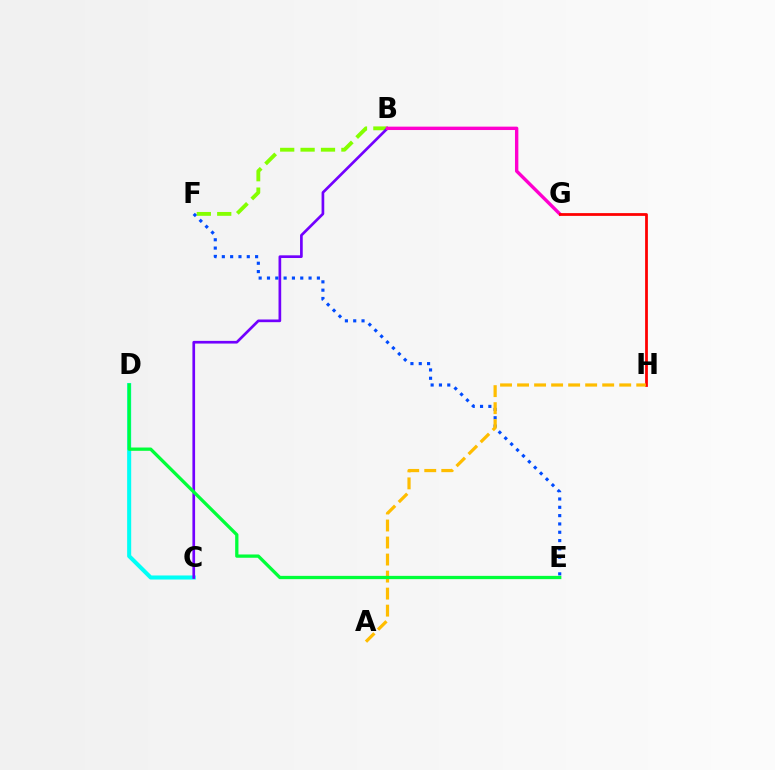{('B', 'F'): [{'color': '#84ff00', 'line_style': 'dashed', 'thickness': 2.77}], ('C', 'D'): [{'color': '#00fff6', 'line_style': 'solid', 'thickness': 2.92}], ('B', 'C'): [{'color': '#7200ff', 'line_style': 'solid', 'thickness': 1.93}], ('E', 'F'): [{'color': '#004bff', 'line_style': 'dotted', 'thickness': 2.26}], ('B', 'G'): [{'color': '#ff00cf', 'line_style': 'solid', 'thickness': 2.43}], ('G', 'H'): [{'color': '#ff0000', 'line_style': 'solid', 'thickness': 2.0}], ('A', 'H'): [{'color': '#ffbd00', 'line_style': 'dashed', 'thickness': 2.31}], ('D', 'E'): [{'color': '#00ff39', 'line_style': 'solid', 'thickness': 2.36}]}